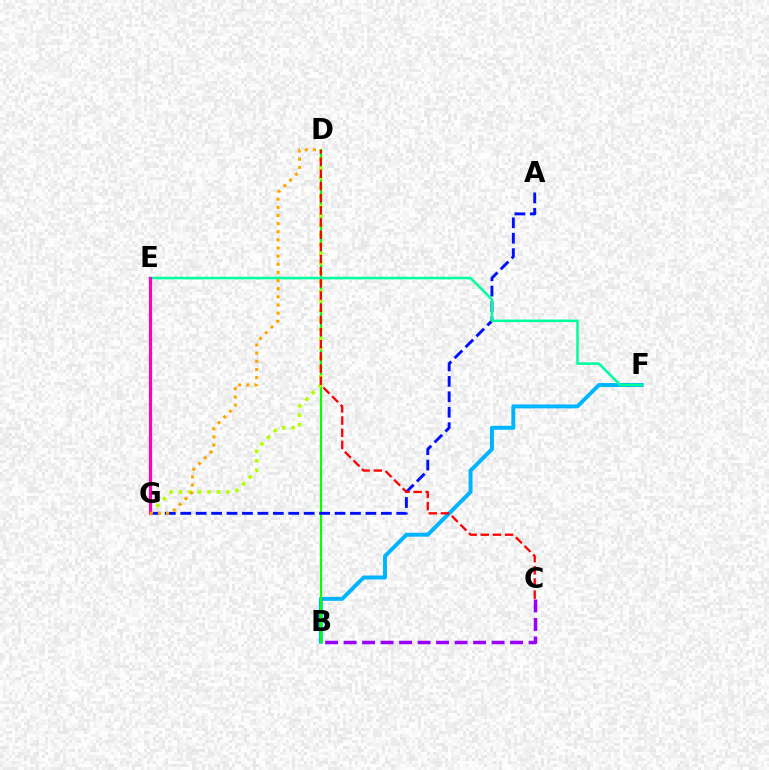{('B', 'F'): [{'color': '#00b5ff', 'line_style': 'solid', 'thickness': 2.83}], ('B', 'D'): [{'color': '#08ff00', 'line_style': 'solid', 'thickness': 1.58}], ('A', 'G'): [{'color': '#0010ff', 'line_style': 'dashed', 'thickness': 2.1}], ('D', 'G'): [{'color': '#b3ff00', 'line_style': 'dotted', 'thickness': 2.57}, {'color': '#ffa500', 'line_style': 'dotted', 'thickness': 2.21}], ('B', 'C'): [{'color': '#9b00ff', 'line_style': 'dashed', 'thickness': 2.51}], ('E', 'F'): [{'color': '#00ff9d', 'line_style': 'solid', 'thickness': 1.83}], ('E', 'G'): [{'color': '#ff00bd', 'line_style': 'solid', 'thickness': 2.28}], ('C', 'D'): [{'color': '#ff0000', 'line_style': 'dashed', 'thickness': 1.65}]}